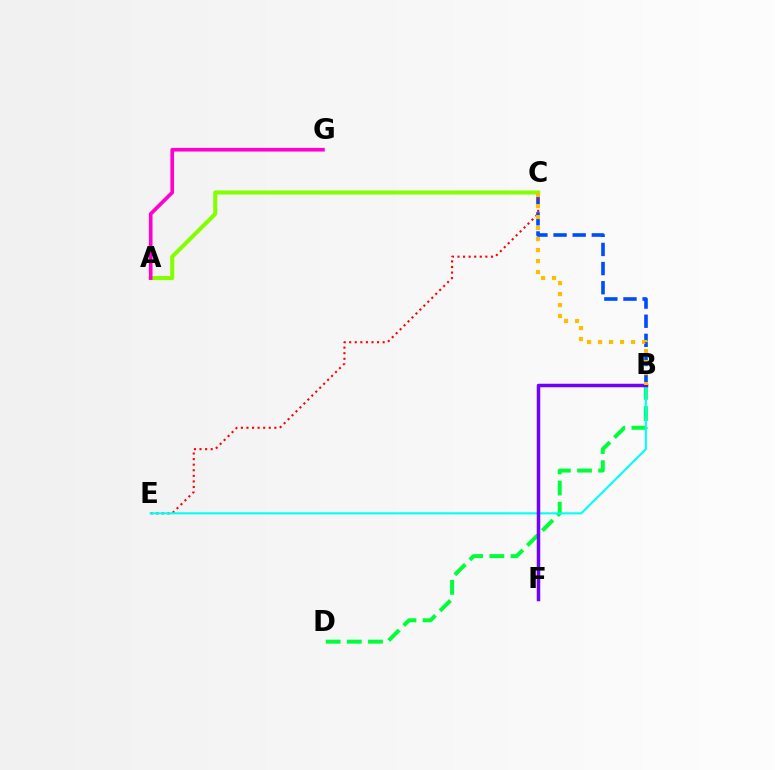{('B', 'C'): [{'color': '#004bff', 'line_style': 'dashed', 'thickness': 2.6}, {'color': '#ffbd00', 'line_style': 'dotted', 'thickness': 2.99}], ('C', 'E'): [{'color': '#ff0000', 'line_style': 'dotted', 'thickness': 1.52}], ('B', 'D'): [{'color': '#00ff39', 'line_style': 'dashed', 'thickness': 2.87}], ('B', 'E'): [{'color': '#00fff6', 'line_style': 'solid', 'thickness': 1.5}], ('B', 'F'): [{'color': '#7200ff', 'line_style': 'solid', 'thickness': 2.51}], ('A', 'C'): [{'color': '#84ff00', 'line_style': 'solid', 'thickness': 2.93}], ('A', 'G'): [{'color': '#ff00cf', 'line_style': 'solid', 'thickness': 2.64}]}